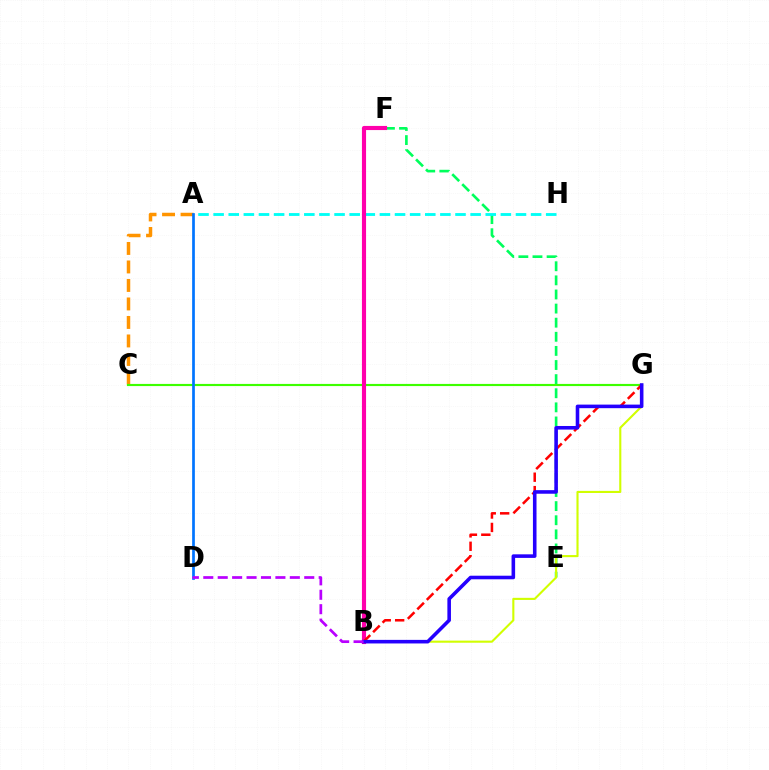{('E', 'F'): [{'color': '#00ff5c', 'line_style': 'dashed', 'thickness': 1.92}], ('B', 'G'): [{'color': '#d1ff00', 'line_style': 'solid', 'thickness': 1.52}, {'color': '#ff0000', 'line_style': 'dashed', 'thickness': 1.82}, {'color': '#2500ff', 'line_style': 'solid', 'thickness': 2.58}], ('A', 'H'): [{'color': '#00fff6', 'line_style': 'dashed', 'thickness': 2.05}], ('A', 'C'): [{'color': '#ff9400', 'line_style': 'dashed', 'thickness': 2.51}], ('C', 'G'): [{'color': '#3dff00', 'line_style': 'solid', 'thickness': 1.55}], ('B', 'F'): [{'color': '#ff00ac', 'line_style': 'solid', 'thickness': 2.98}], ('A', 'D'): [{'color': '#0074ff', 'line_style': 'solid', 'thickness': 1.95}], ('B', 'D'): [{'color': '#b900ff', 'line_style': 'dashed', 'thickness': 1.96}]}